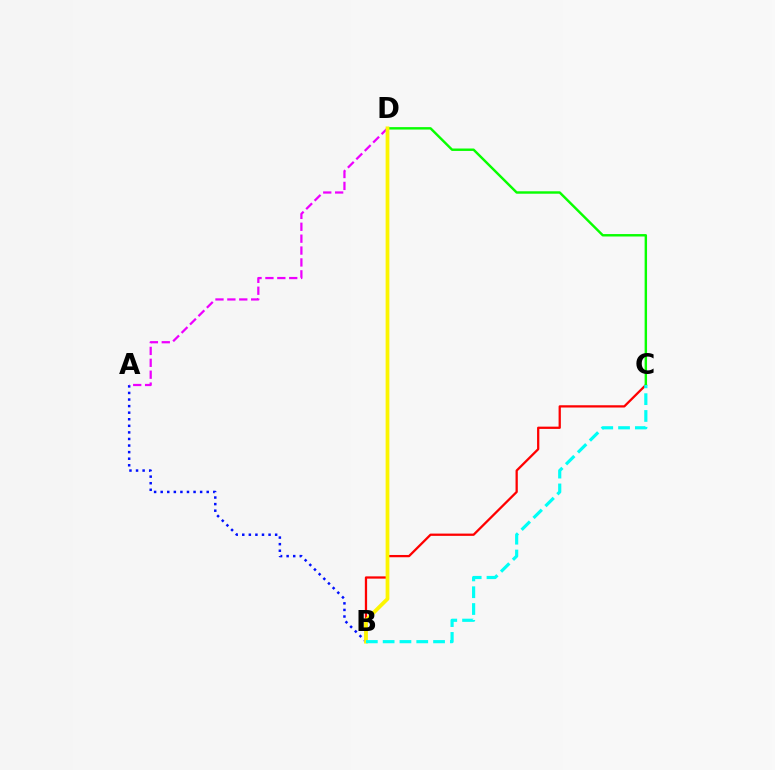{('A', 'B'): [{'color': '#0010ff', 'line_style': 'dotted', 'thickness': 1.79}], ('B', 'C'): [{'color': '#ff0000', 'line_style': 'solid', 'thickness': 1.64}, {'color': '#00fff6', 'line_style': 'dashed', 'thickness': 2.28}], ('C', 'D'): [{'color': '#08ff00', 'line_style': 'solid', 'thickness': 1.75}], ('A', 'D'): [{'color': '#ee00ff', 'line_style': 'dashed', 'thickness': 1.62}], ('B', 'D'): [{'color': '#fcf500', 'line_style': 'solid', 'thickness': 2.7}]}